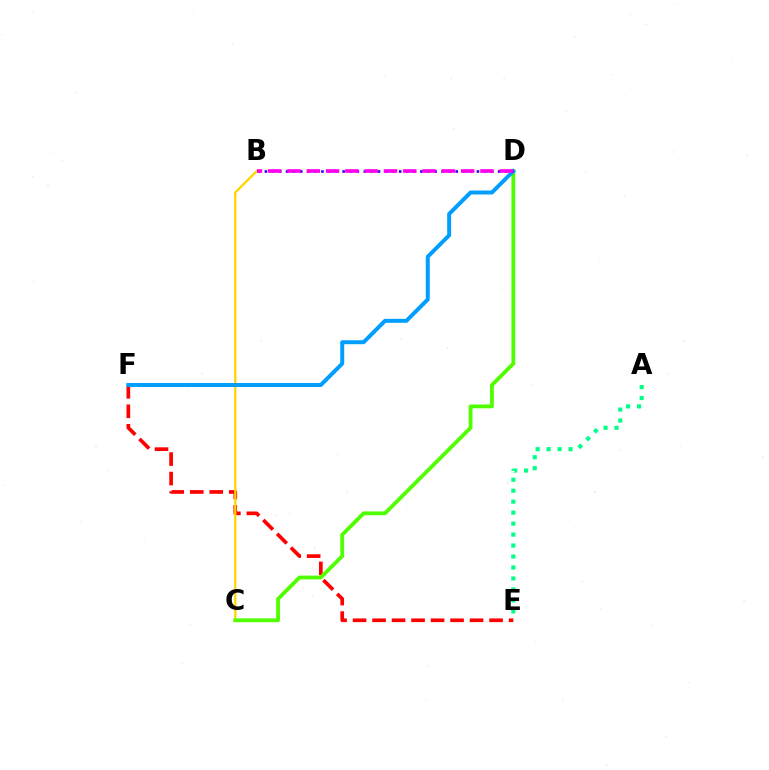{('A', 'E'): [{'color': '#00ff86', 'line_style': 'dotted', 'thickness': 2.98}], ('E', 'F'): [{'color': '#ff0000', 'line_style': 'dashed', 'thickness': 2.65}], ('B', 'C'): [{'color': '#ffd500', 'line_style': 'solid', 'thickness': 1.65}], ('C', 'D'): [{'color': '#4fff00', 'line_style': 'solid', 'thickness': 2.74}], ('D', 'F'): [{'color': '#009eff', 'line_style': 'solid', 'thickness': 2.86}], ('B', 'D'): [{'color': '#3700ff', 'line_style': 'dotted', 'thickness': 1.92}, {'color': '#ff00ed', 'line_style': 'dashed', 'thickness': 2.62}]}